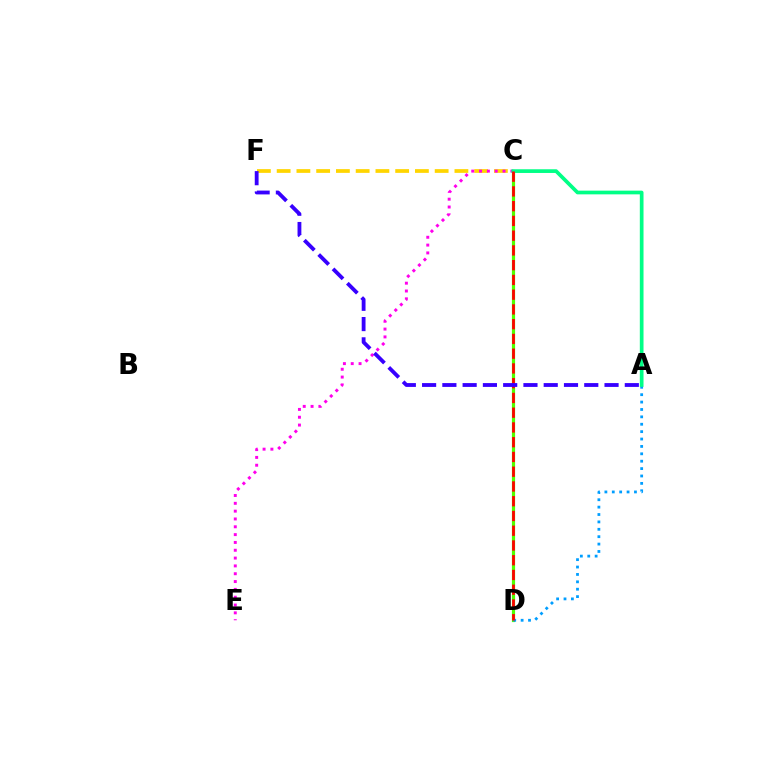{('C', 'F'): [{'color': '#ffd500', 'line_style': 'dashed', 'thickness': 2.68}], ('C', 'D'): [{'color': '#4fff00', 'line_style': 'solid', 'thickness': 2.3}, {'color': '#ff0000', 'line_style': 'dashed', 'thickness': 2.0}], ('C', 'E'): [{'color': '#ff00ed', 'line_style': 'dotted', 'thickness': 2.13}], ('A', 'D'): [{'color': '#009eff', 'line_style': 'dotted', 'thickness': 2.01}], ('A', 'C'): [{'color': '#00ff86', 'line_style': 'solid', 'thickness': 2.66}], ('A', 'F'): [{'color': '#3700ff', 'line_style': 'dashed', 'thickness': 2.75}]}